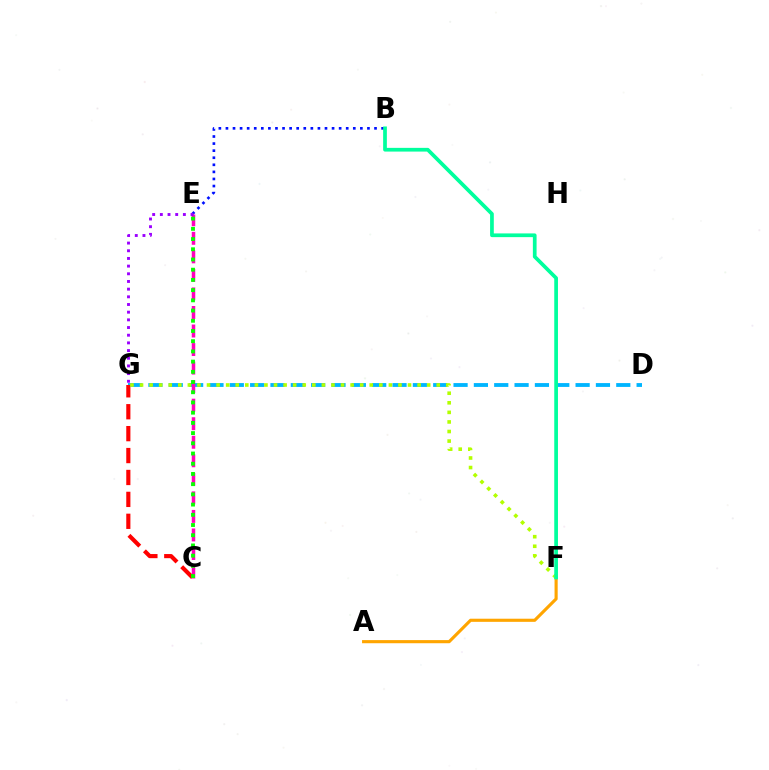{('B', 'E'): [{'color': '#0010ff', 'line_style': 'dotted', 'thickness': 1.92}], ('D', 'G'): [{'color': '#00b5ff', 'line_style': 'dashed', 'thickness': 2.76}], ('C', 'E'): [{'color': '#ff00bd', 'line_style': 'dashed', 'thickness': 2.52}, {'color': '#08ff00', 'line_style': 'dotted', 'thickness': 2.77}], ('E', 'G'): [{'color': '#9b00ff', 'line_style': 'dotted', 'thickness': 2.09}], ('A', 'F'): [{'color': '#ffa500', 'line_style': 'solid', 'thickness': 2.25}], ('C', 'G'): [{'color': '#ff0000', 'line_style': 'dashed', 'thickness': 2.98}], ('F', 'G'): [{'color': '#b3ff00', 'line_style': 'dotted', 'thickness': 2.6}], ('B', 'F'): [{'color': '#00ff9d', 'line_style': 'solid', 'thickness': 2.68}]}